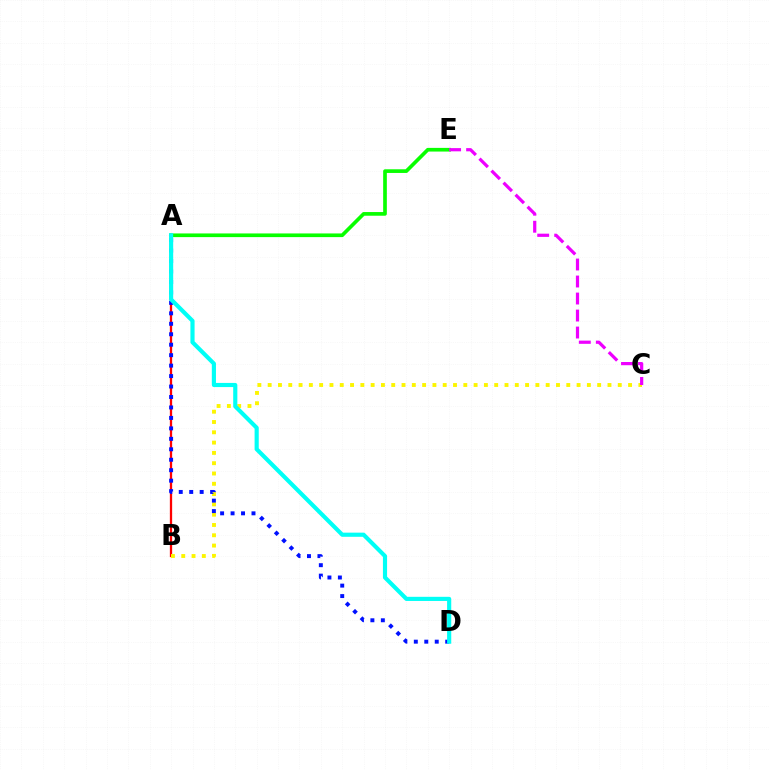{('A', 'B'): [{'color': '#ff0000', 'line_style': 'solid', 'thickness': 1.65}], ('B', 'C'): [{'color': '#fcf500', 'line_style': 'dotted', 'thickness': 2.8}], ('A', 'E'): [{'color': '#08ff00', 'line_style': 'solid', 'thickness': 2.65}], ('A', 'D'): [{'color': '#0010ff', 'line_style': 'dotted', 'thickness': 2.84}, {'color': '#00fff6', 'line_style': 'solid', 'thickness': 2.99}], ('C', 'E'): [{'color': '#ee00ff', 'line_style': 'dashed', 'thickness': 2.31}]}